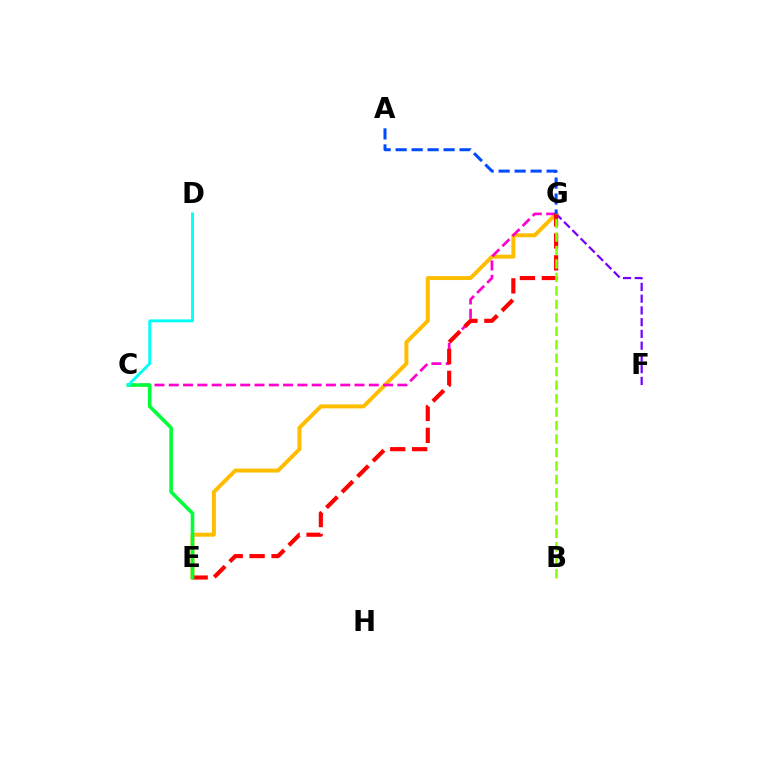{('F', 'G'): [{'color': '#7200ff', 'line_style': 'dashed', 'thickness': 1.6}], ('E', 'G'): [{'color': '#ffbd00', 'line_style': 'solid', 'thickness': 2.86}, {'color': '#ff0000', 'line_style': 'dashed', 'thickness': 2.98}], ('C', 'G'): [{'color': '#ff00cf', 'line_style': 'dashed', 'thickness': 1.94}], ('A', 'G'): [{'color': '#004bff', 'line_style': 'dashed', 'thickness': 2.17}], ('B', 'G'): [{'color': '#84ff00', 'line_style': 'dashed', 'thickness': 1.83}], ('C', 'E'): [{'color': '#00ff39', 'line_style': 'solid', 'thickness': 2.57}], ('C', 'D'): [{'color': '#00fff6', 'line_style': 'solid', 'thickness': 2.06}]}